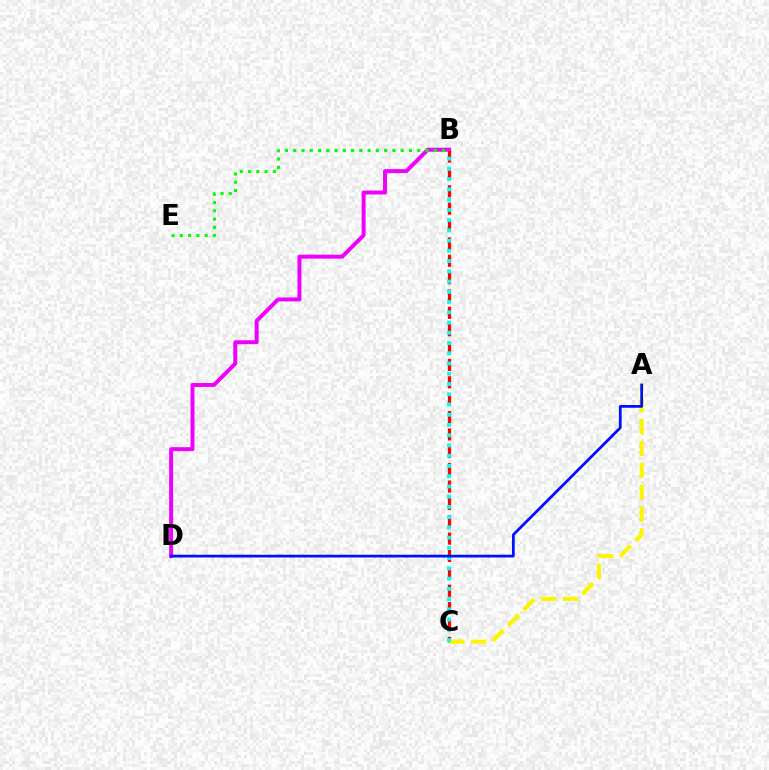{('B', 'D'): [{'color': '#ee00ff', 'line_style': 'solid', 'thickness': 2.84}], ('B', 'E'): [{'color': '#08ff00', 'line_style': 'dotted', 'thickness': 2.25}], ('B', 'C'): [{'color': '#ff0000', 'line_style': 'dashed', 'thickness': 2.36}, {'color': '#00fff6', 'line_style': 'dotted', 'thickness': 2.78}], ('A', 'C'): [{'color': '#fcf500', 'line_style': 'dashed', 'thickness': 2.97}], ('A', 'D'): [{'color': '#0010ff', 'line_style': 'solid', 'thickness': 1.98}]}